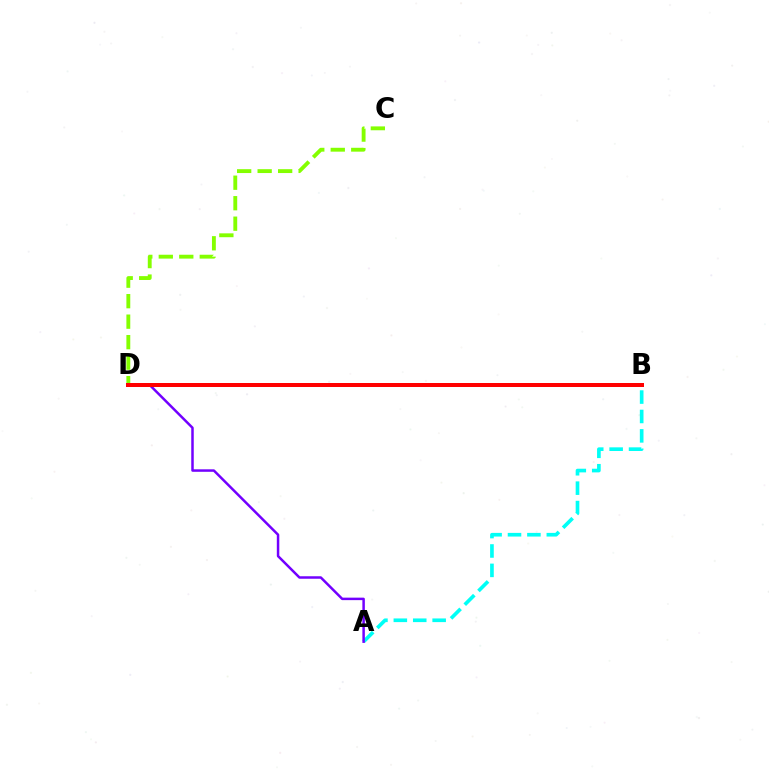{('A', 'B'): [{'color': '#00fff6', 'line_style': 'dashed', 'thickness': 2.64}], ('A', 'D'): [{'color': '#7200ff', 'line_style': 'solid', 'thickness': 1.79}], ('C', 'D'): [{'color': '#84ff00', 'line_style': 'dashed', 'thickness': 2.78}], ('B', 'D'): [{'color': '#ff0000', 'line_style': 'solid', 'thickness': 2.88}]}